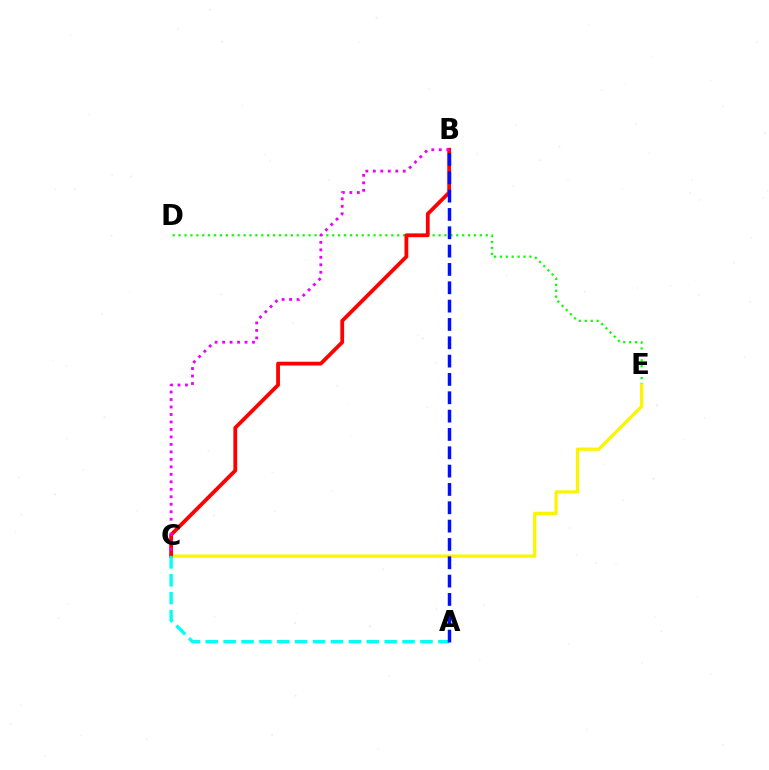{('D', 'E'): [{'color': '#08ff00', 'line_style': 'dotted', 'thickness': 1.61}], ('C', 'E'): [{'color': '#fcf500', 'line_style': 'solid', 'thickness': 2.35}], ('B', 'C'): [{'color': '#ff0000', 'line_style': 'solid', 'thickness': 2.73}, {'color': '#ee00ff', 'line_style': 'dotted', 'thickness': 2.03}], ('A', 'C'): [{'color': '#00fff6', 'line_style': 'dashed', 'thickness': 2.43}], ('A', 'B'): [{'color': '#0010ff', 'line_style': 'dashed', 'thickness': 2.49}]}